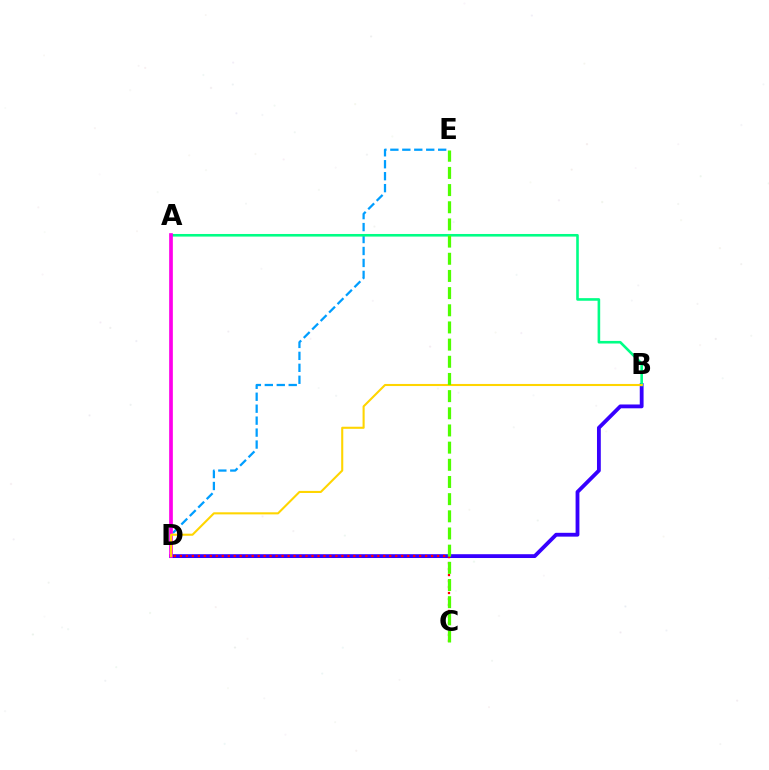{('D', 'E'): [{'color': '#009eff', 'line_style': 'dashed', 'thickness': 1.62}], ('B', 'D'): [{'color': '#3700ff', 'line_style': 'solid', 'thickness': 2.75}, {'color': '#ffd500', 'line_style': 'solid', 'thickness': 1.51}], ('C', 'D'): [{'color': '#ff0000', 'line_style': 'dotted', 'thickness': 1.63}], ('A', 'B'): [{'color': '#00ff86', 'line_style': 'solid', 'thickness': 1.88}], ('A', 'D'): [{'color': '#ff00ed', 'line_style': 'solid', 'thickness': 2.66}], ('C', 'E'): [{'color': '#4fff00', 'line_style': 'dashed', 'thickness': 2.33}]}